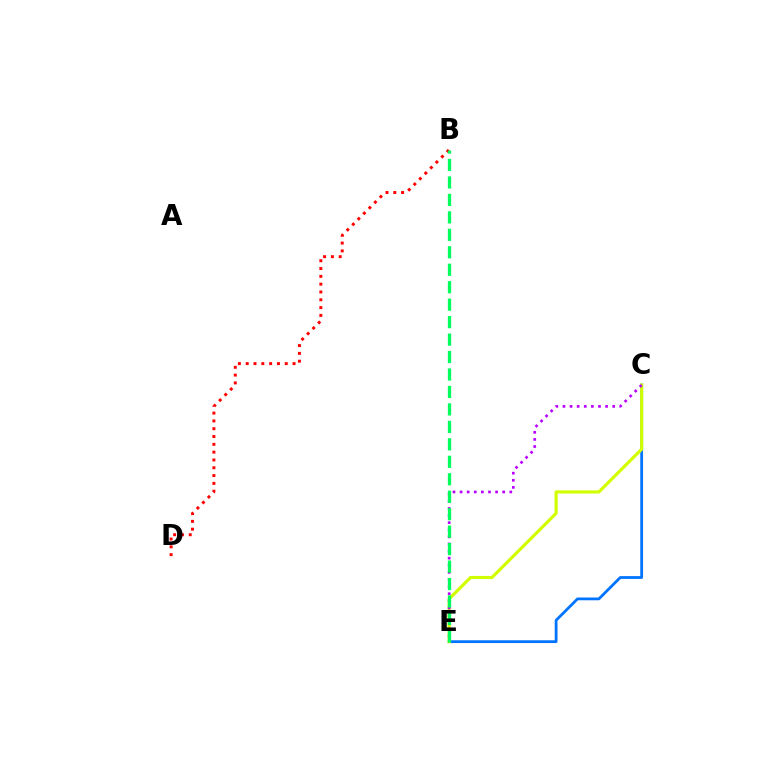{('C', 'E'): [{'color': '#0074ff', 'line_style': 'solid', 'thickness': 2.0}, {'color': '#d1ff00', 'line_style': 'solid', 'thickness': 2.27}, {'color': '#b900ff', 'line_style': 'dotted', 'thickness': 1.93}], ('B', 'D'): [{'color': '#ff0000', 'line_style': 'dotted', 'thickness': 2.12}], ('B', 'E'): [{'color': '#00ff5c', 'line_style': 'dashed', 'thickness': 2.37}]}